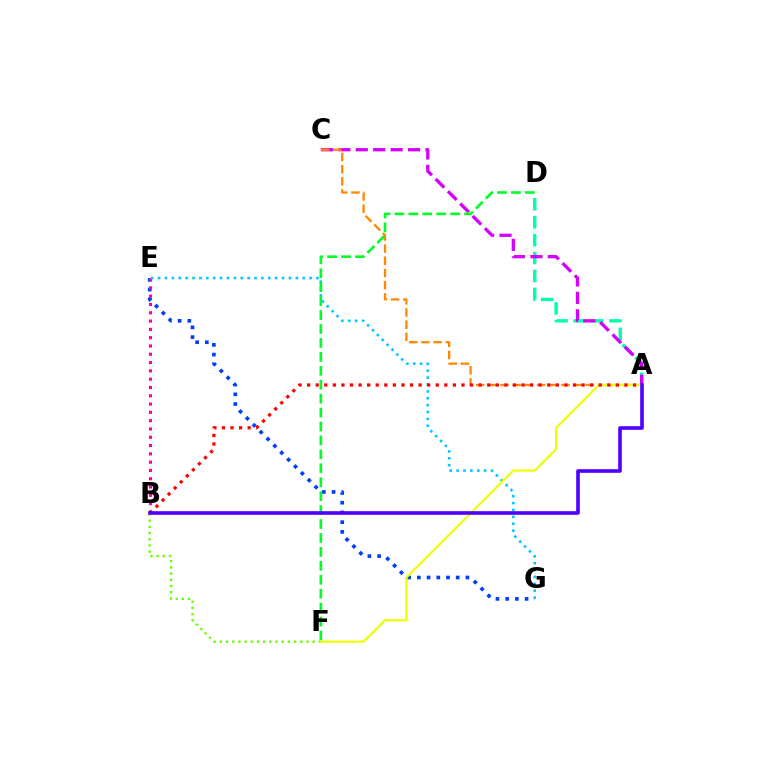{('A', 'D'): [{'color': '#00ffaf', 'line_style': 'dashed', 'thickness': 2.44}], ('A', 'C'): [{'color': '#d600ff', 'line_style': 'dashed', 'thickness': 2.37}, {'color': '#ff8800', 'line_style': 'dashed', 'thickness': 1.66}], ('E', 'G'): [{'color': '#003fff', 'line_style': 'dotted', 'thickness': 2.64}, {'color': '#00c7ff', 'line_style': 'dotted', 'thickness': 1.87}], ('B', 'F'): [{'color': '#66ff00', 'line_style': 'dotted', 'thickness': 1.68}], ('B', 'E'): [{'color': '#ff00a0', 'line_style': 'dotted', 'thickness': 2.25}], ('D', 'F'): [{'color': '#00ff27', 'line_style': 'dashed', 'thickness': 1.89}], ('A', 'F'): [{'color': '#eeff00', 'line_style': 'solid', 'thickness': 1.57}], ('A', 'B'): [{'color': '#ff0000', 'line_style': 'dotted', 'thickness': 2.33}, {'color': '#4f00ff', 'line_style': 'solid', 'thickness': 2.6}]}